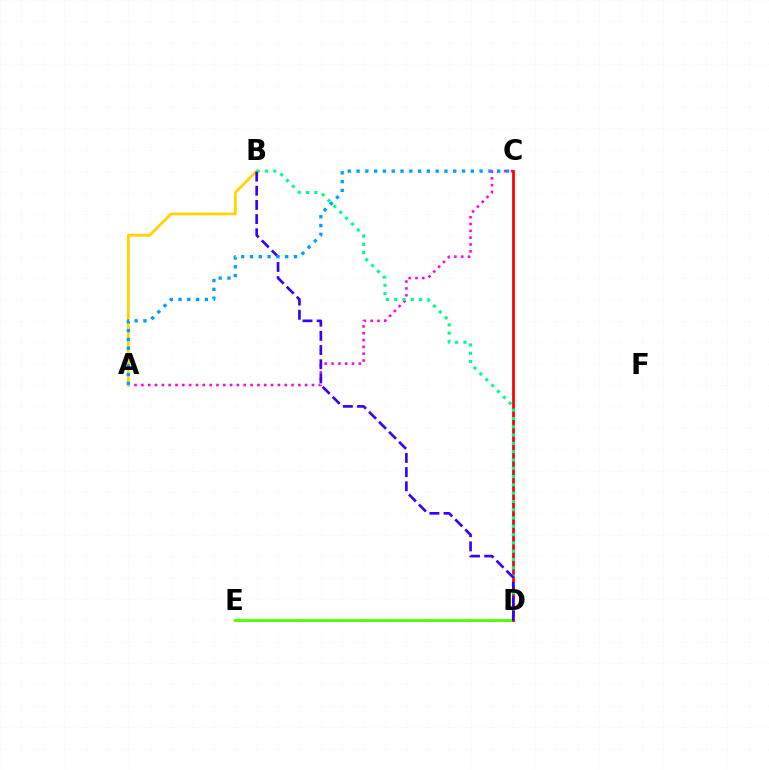{('A', 'C'): [{'color': '#ff00ed', 'line_style': 'dotted', 'thickness': 1.85}, {'color': '#009eff', 'line_style': 'dotted', 'thickness': 2.39}], ('A', 'B'): [{'color': '#ffd500', 'line_style': 'solid', 'thickness': 2.04}], ('D', 'E'): [{'color': '#4fff00', 'line_style': 'solid', 'thickness': 2.07}], ('C', 'D'): [{'color': '#ff0000', 'line_style': 'solid', 'thickness': 1.98}], ('B', 'D'): [{'color': '#00ff86', 'line_style': 'dotted', 'thickness': 2.25}, {'color': '#3700ff', 'line_style': 'dashed', 'thickness': 1.93}]}